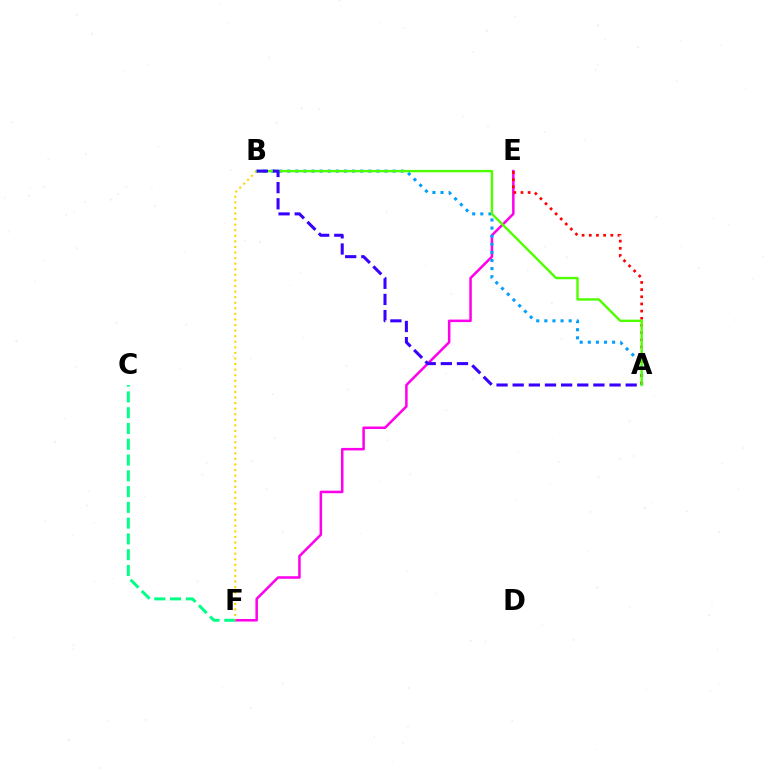{('E', 'F'): [{'color': '#ff00ed', 'line_style': 'solid', 'thickness': 1.82}], ('C', 'F'): [{'color': '#00ff86', 'line_style': 'dashed', 'thickness': 2.14}], ('A', 'B'): [{'color': '#009eff', 'line_style': 'dotted', 'thickness': 2.2}, {'color': '#4fff00', 'line_style': 'solid', 'thickness': 1.73}, {'color': '#3700ff', 'line_style': 'dashed', 'thickness': 2.19}], ('A', 'E'): [{'color': '#ff0000', 'line_style': 'dotted', 'thickness': 1.95}], ('B', 'F'): [{'color': '#ffd500', 'line_style': 'dotted', 'thickness': 1.52}]}